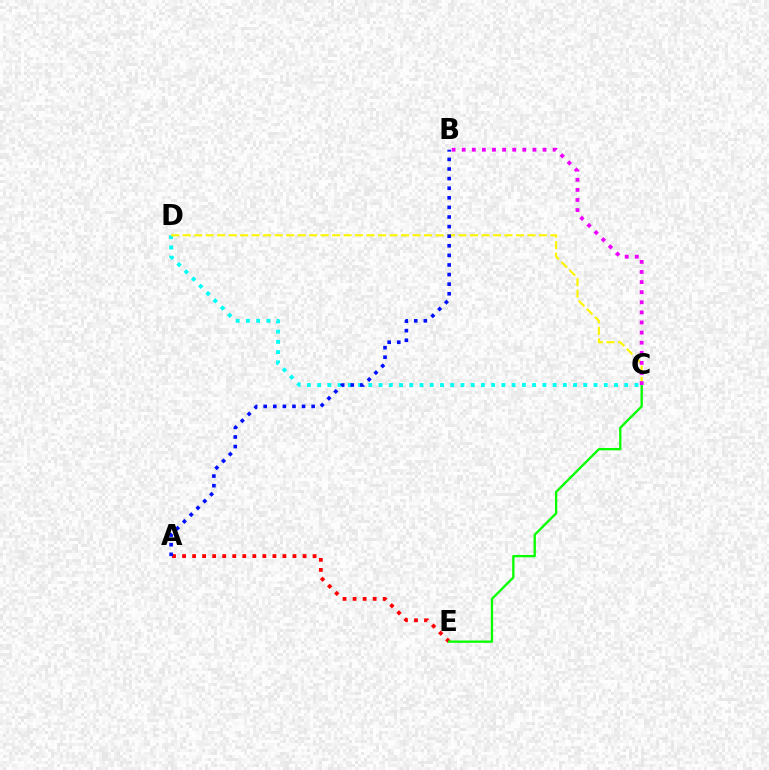{('C', 'D'): [{'color': '#00fff6', 'line_style': 'dotted', 'thickness': 2.78}, {'color': '#fcf500', 'line_style': 'dashed', 'thickness': 1.56}], ('A', 'E'): [{'color': '#ff0000', 'line_style': 'dotted', 'thickness': 2.73}], ('C', 'E'): [{'color': '#08ff00', 'line_style': 'solid', 'thickness': 1.67}], ('A', 'B'): [{'color': '#0010ff', 'line_style': 'dotted', 'thickness': 2.61}], ('B', 'C'): [{'color': '#ee00ff', 'line_style': 'dotted', 'thickness': 2.74}]}